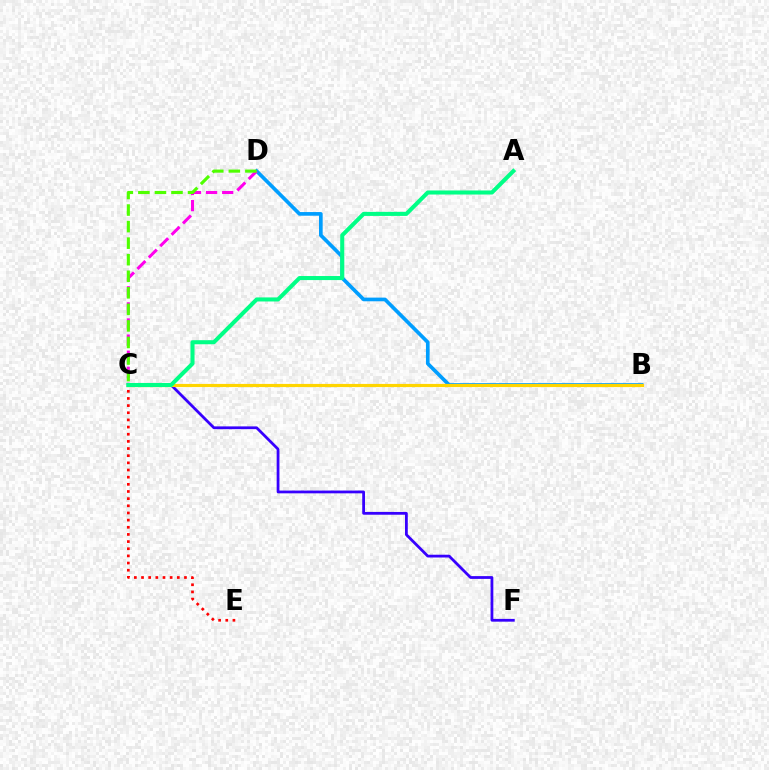{('B', 'D'): [{'color': '#009eff', 'line_style': 'solid', 'thickness': 2.64}], ('C', 'D'): [{'color': '#ff00ed', 'line_style': 'dashed', 'thickness': 2.19}, {'color': '#4fff00', 'line_style': 'dashed', 'thickness': 2.25}], ('C', 'F'): [{'color': '#3700ff', 'line_style': 'solid', 'thickness': 2.0}], ('B', 'C'): [{'color': '#ffd500', 'line_style': 'solid', 'thickness': 2.28}], ('C', 'E'): [{'color': '#ff0000', 'line_style': 'dotted', 'thickness': 1.94}], ('A', 'C'): [{'color': '#00ff86', 'line_style': 'solid', 'thickness': 2.92}]}